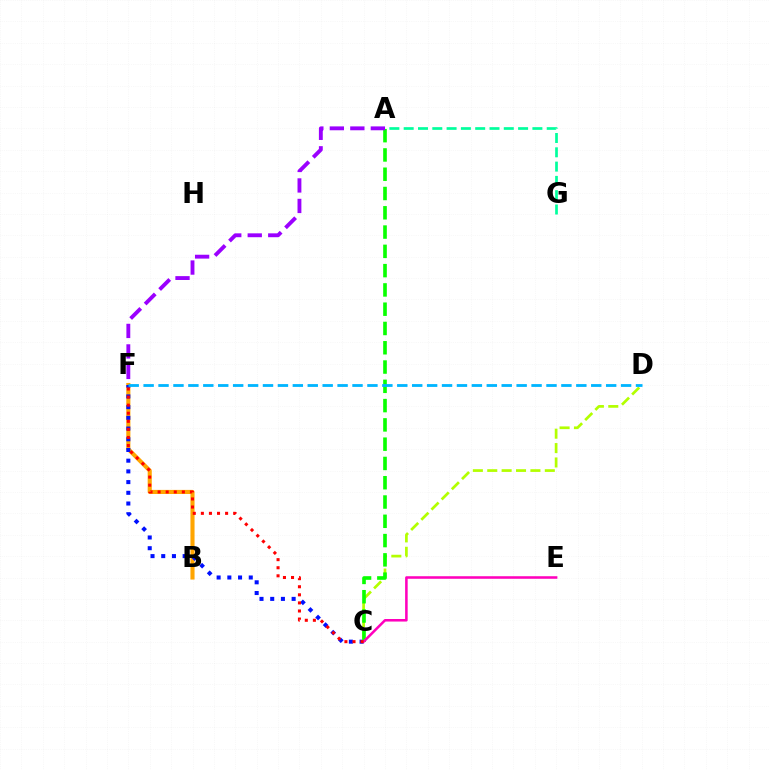{('B', 'F'): [{'color': '#ffa500', 'line_style': 'solid', 'thickness': 2.95}], ('A', 'G'): [{'color': '#00ff9d', 'line_style': 'dashed', 'thickness': 1.94}], ('C', 'F'): [{'color': '#0010ff', 'line_style': 'dotted', 'thickness': 2.91}, {'color': '#ff0000', 'line_style': 'dotted', 'thickness': 2.2}], ('C', 'D'): [{'color': '#b3ff00', 'line_style': 'dashed', 'thickness': 1.95}], ('A', 'C'): [{'color': '#08ff00', 'line_style': 'dashed', 'thickness': 2.62}], ('D', 'F'): [{'color': '#00b5ff', 'line_style': 'dashed', 'thickness': 2.03}], ('C', 'E'): [{'color': '#ff00bd', 'line_style': 'solid', 'thickness': 1.83}], ('A', 'F'): [{'color': '#9b00ff', 'line_style': 'dashed', 'thickness': 2.78}]}